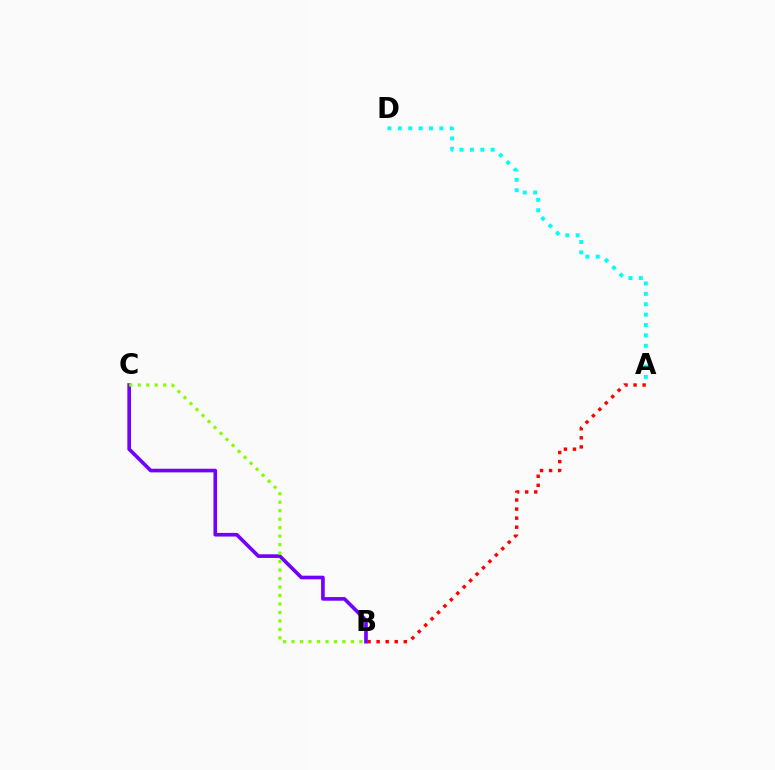{('A', 'B'): [{'color': '#ff0000', 'line_style': 'dotted', 'thickness': 2.46}], ('B', 'C'): [{'color': '#7200ff', 'line_style': 'solid', 'thickness': 2.62}, {'color': '#84ff00', 'line_style': 'dotted', 'thickness': 2.3}], ('A', 'D'): [{'color': '#00fff6', 'line_style': 'dotted', 'thickness': 2.82}]}